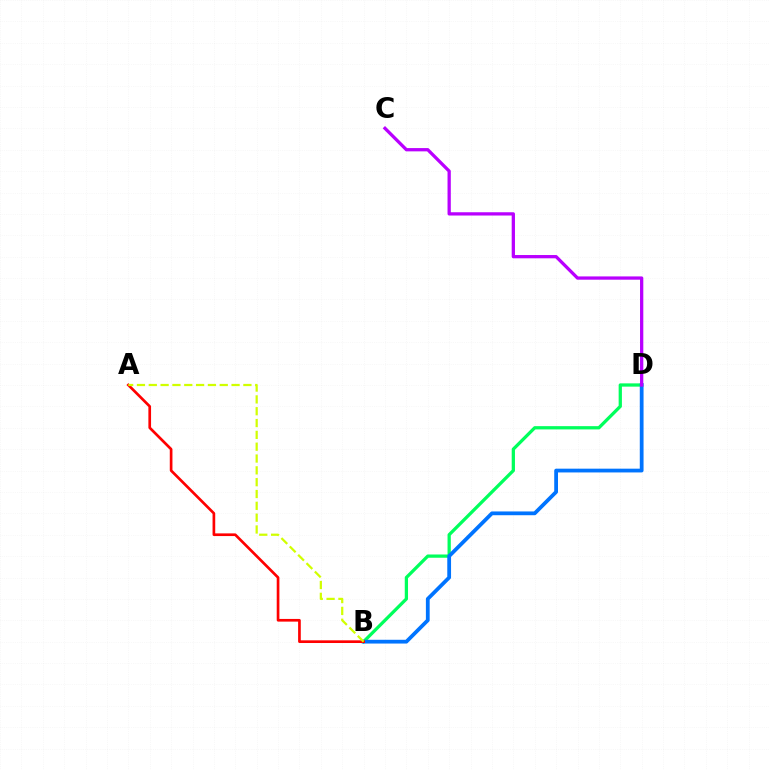{('B', 'D'): [{'color': '#00ff5c', 'line_style': 'solid', 'thickness': 2.35}, {'color': '#0074ff', 'line_style': 'solid', 'thickness': 2.71}], ('A', 'B'): [{'color': '#ff0000', 'line_style': 'solid', 'thickness': 1.93}, {'color': '#d1ff00', 'line_style': 'dashed', 'thickness': 1.61}], ('C', 'D'): [{'color': '#b900ff', 'line_style': 'solid', 'thickness': 2.36}]}